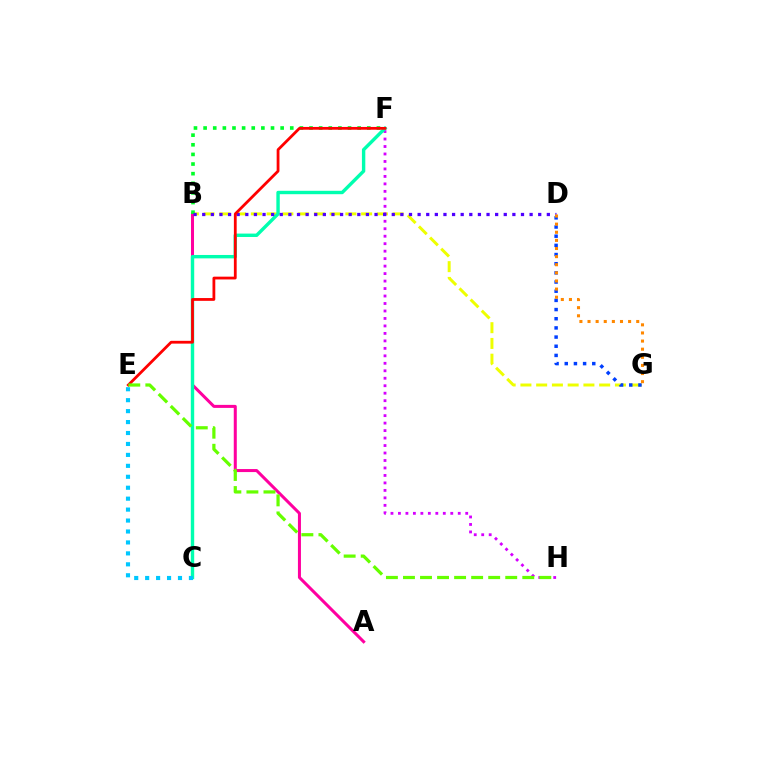{('B', 'G'): [{'color': '#eeff00', 'line_style': 'dashed', 'thickness': 2.14}], ('D', 'G'): [{'color': '#003fff', 'line_style': 'dotted', 'thickness': 2.49}, {'color': '#ff8800', 'line_style': 'dotted', 'thickness': 2.21}], ('A', 'B'): [{'color': '#ff00a0', 'line_style': 'solid', 'thickness': 2.18}], ('F', 'H'): [{'color': '#d600ff', 'line_style': 'dotted', 'thickness': 2.03}], ('B', 'F'): [{'color': '#00ff27', 'line_style': 'dotted', 'thickness': 2.62}], ('C', 'F'): [{'color': '#00ffaf', 'line_style': 'solid', 'thickness': 2.45}], ('B', 'D'): [{'color': '#4f00ff', 'line_style': 'dotted', 'thickness': 2.34}], ('C', 'E'): [{'color': '#00c7ff', 'line_style': 'dotted', 'thickness': 2.97}], ('E', 'F'): [{'color': '#ff0000', 'line_style': 'solid', 'thickness': 2.01}], ('E', 'H'): [{'color': '#66ff00', 'line_style': 'dashed', 'thickness': 2.32}]}